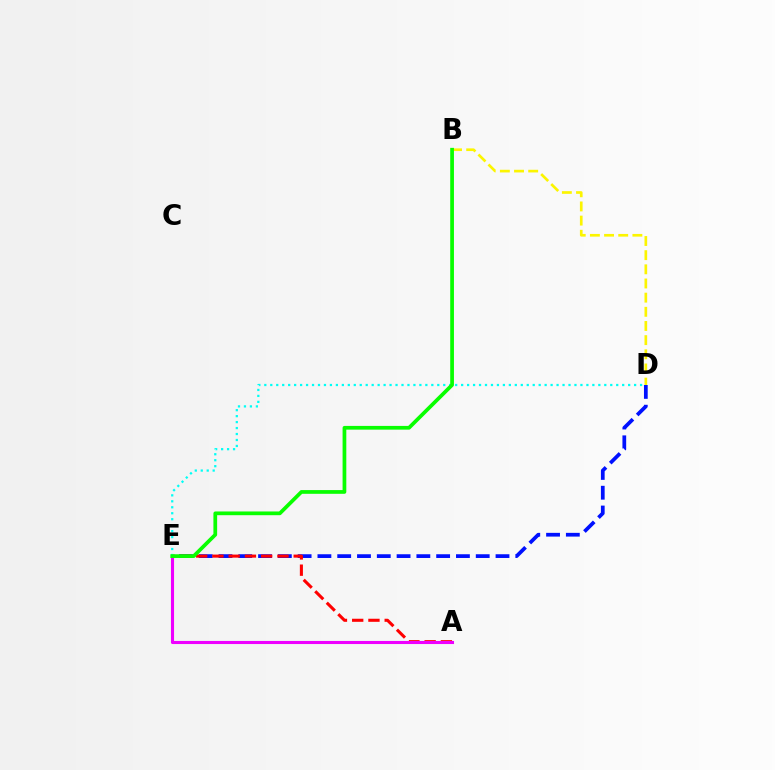{('D', 'E'): [{'color': '#0010ff', 'line_style': 'dashed', 'thickness': 2.69}, {'color': '#00fff6', 'line_style': 'dotted', 'thickness': 1.62}], ('A', 'E'): [{'color': '#ff0000', 'line_style': 'dashed', 'thickness': 2.21}, {'color': '#ee00ff', 'line_style': 'solid', 'thickness': 2.22}], ('B', 'D'): [{'color': '#fcf500', 'line_style': 'dashed', 'thickness': 1.92}], ('B', 'E'): [{'color': '#08ff00', 'line_style': 'solid', 'thickness': 2.68}]}